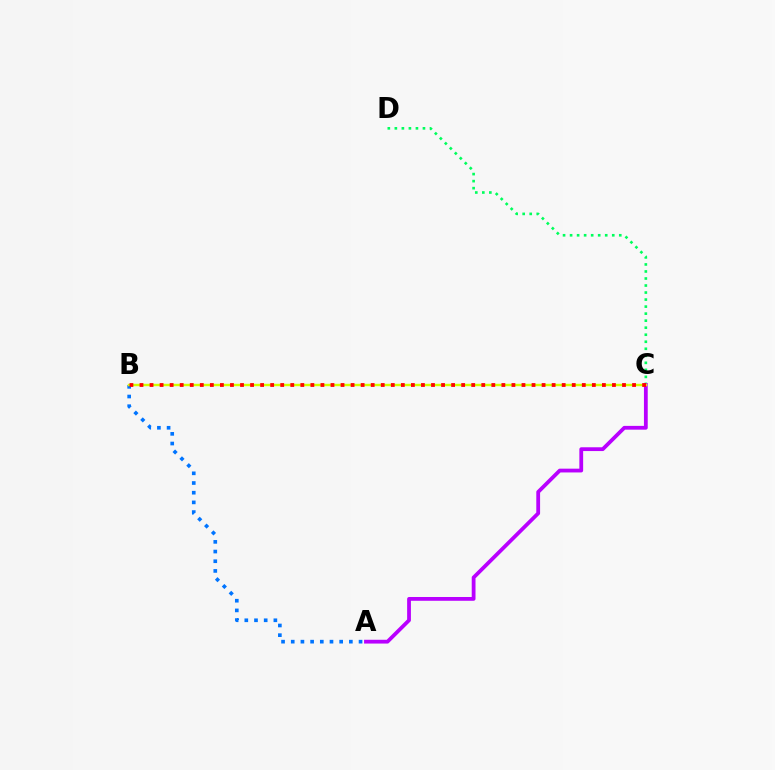{('A', 'B'): [{'color': '#0074ff', 'line_style': 'dotted', 'thickness': 2.63}], ('C', 'D'): [{'color': '#00ff5c', 'line_style': 'dotted', 'thickness': 1.91}], ('A', 'C'): [{'color': '#b900ff', 'line_style': 'solid', 'thickness': 2.72}], ('B', 'C'): [{'color': '#d1ff00', 'line_style': 'solid', 'thickness': 1.74}, {'color': '#ff0000', 'line_style': 'dotted', 'thickness': 2.73}]}